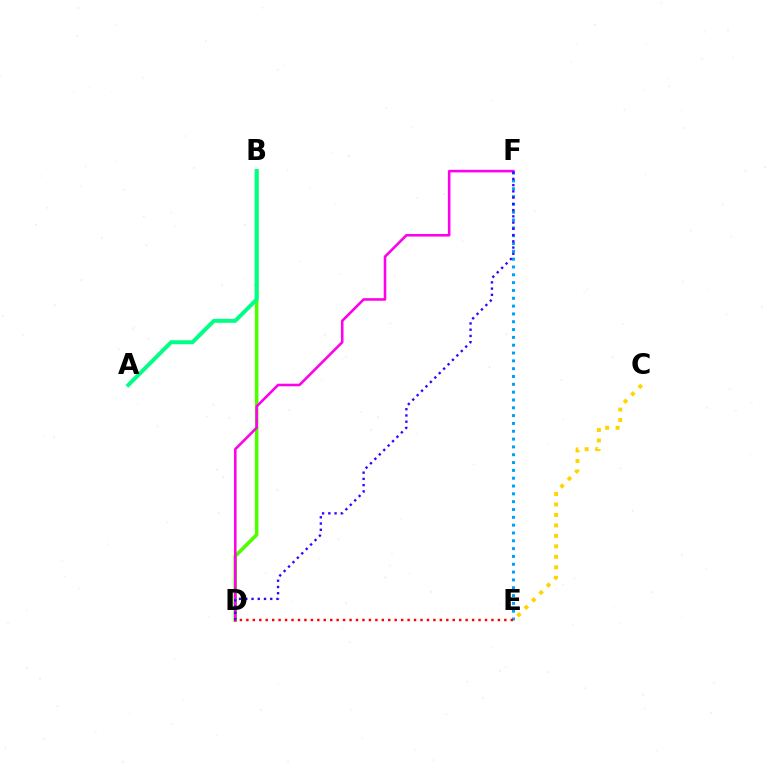{('B', 'D'): [{'color': '#4fff00', 'line_style': 'solid', 'thickness': 2.59}], ('E', 'F'): [{'color': '#009eff', 'line_style': 'dotted', 'thickness': 2.13}], ('D', 'F'): [{'color': '#ff00ed', 'line_style': 'solid', 'thickness': 1.86}, {'color': '#3700ff', 'line_style': 'dotted', 'thickness': 1.7}], ('D', 'E'): [{'color': '#ff0000', 'line_style': 'dotted', 'thickness': 1.75}], ('A', 'B'): [{'color': '#00ff86', 'line_style': 'solid', 'thickness': 2.86}], ('C', 'E'): [{'color': '#ffd500', 'line_style': 'dotted', 'thickness': 2.84}]}